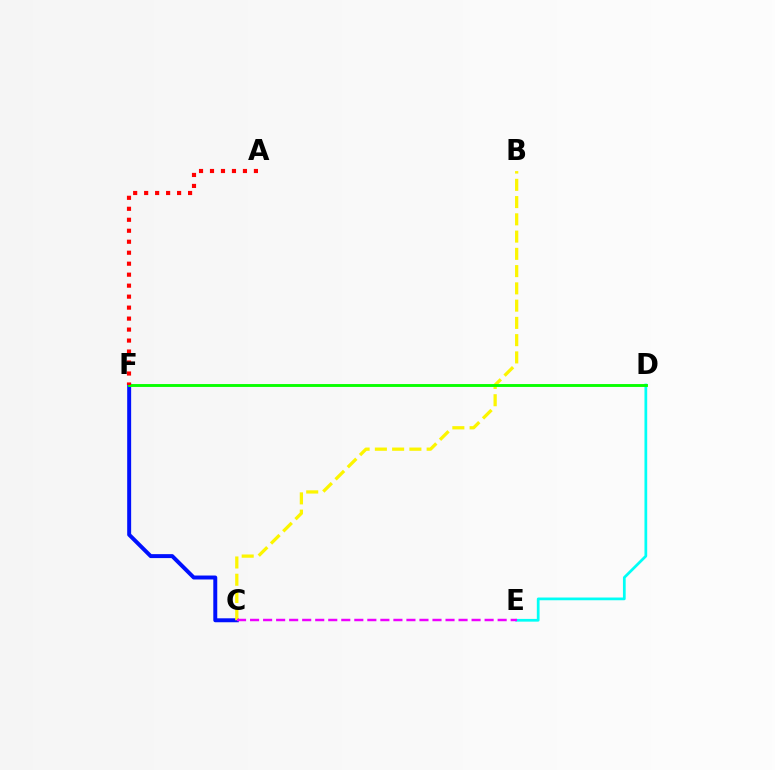{('C', 'F'): [{'color': '#0010ff', 'line_style': 'solid', 'thickness': 2.85}], ('B', 'C'): [{'color': '#fcf500', 'line_style': 'dashed', 'thickness': 2.34}], ('D', 'E'): [{'color': '#00fff6', 'line_style': 'solid', 'thickness': 1.97}], ('C', 'E'): [{'color': '#ee00ff', 'line_style': 'dashed', 'thickness': 1.77}], ('D', 'F'): [{'color': '#08ff00', 'line_style': 'solid', 'thickness': 2.07}], ('A', 'F'): [{'color': '#ff0000', 'line_style': 'dotted', 'thickness': 2.98}]}